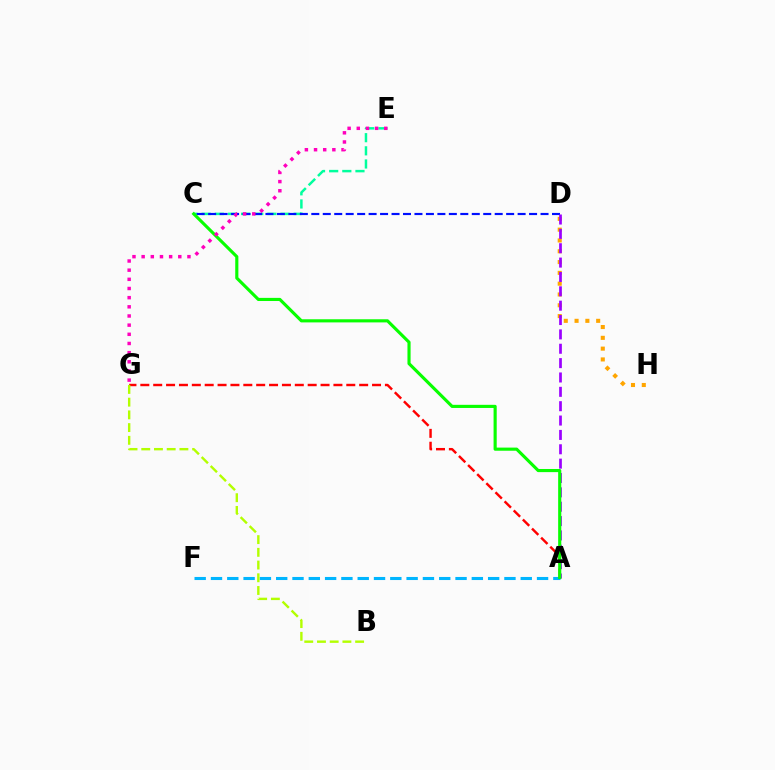{('A', 'F'): [{'color': '#00b5ff', 'line_style': 'dashed', 'thickness': 2.21}], ('C', 'E'): [{'color': '#00ff9d', 'line_style': 'dashed', 'thickness': 1.79}], ('D', 'H'): [{'color': '#ffa500', 'line_style': 'dotted', 'thickness': 2.93}], ('C', 'D'): [{'color': '#0010ff', 'line_style': 'dashed', 'thickness': 1.56}], ('A', 'D'): [{'color': '#9b00ff', 'line_style': 'dashed', 'thickness': 1.95}], ('A', 'G'): [{'color': '#ff0000', 'line_style': 'dashed', 'thickness': 1.75}], ('A', 'C'): [{'color': '#08ff00', 'line_style': 'solid', 'thickness': 2.26}], ('B', 'G'): [{'color': '#b3ff00', 'line_style': 'dashed', 'thickness': 1.73}], ('E', 'G'): [{'color': '#ff00bd', 'line_style': 'dotted', 'thickness': 2.49}]}